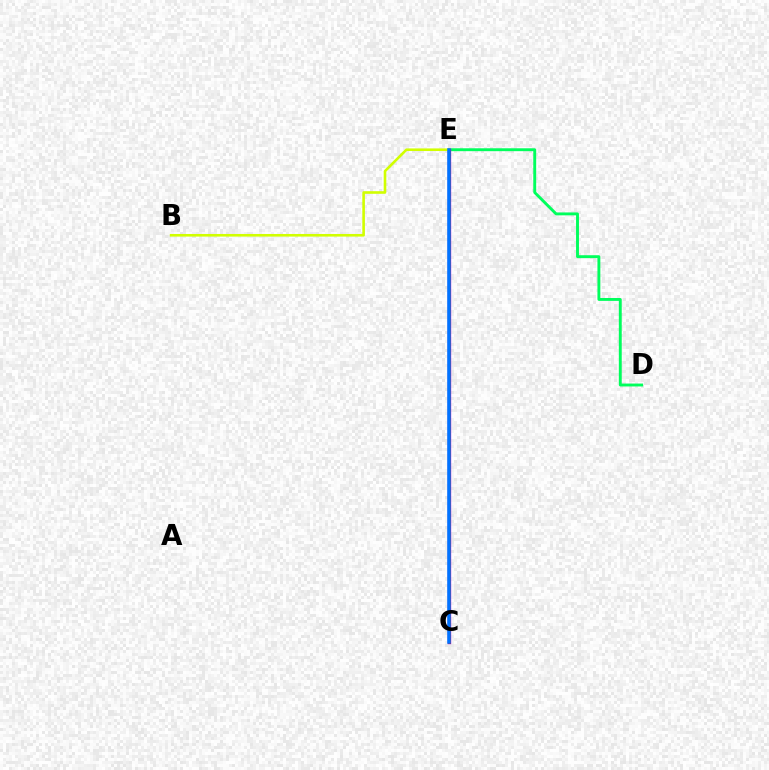{('D', 'E'): [{'color': '#00ff5c', 'line_style': 'solid', 'thickness': 2.08}], ('C', 'E'): [{'color': '#b900ff', 'line_style': 'solid', 'thickness': 2.4}, {'color': '#ff0000', 'line_style': 'solid', 'thickness': 2.16}, {'color': '#0074ff', 'line_style': 'solid', 'thickness': 2.56}], ('B', 'E'): [{'color': '#d1ff00', 'line_style': 'solid', 'thickness': 1.88}]}